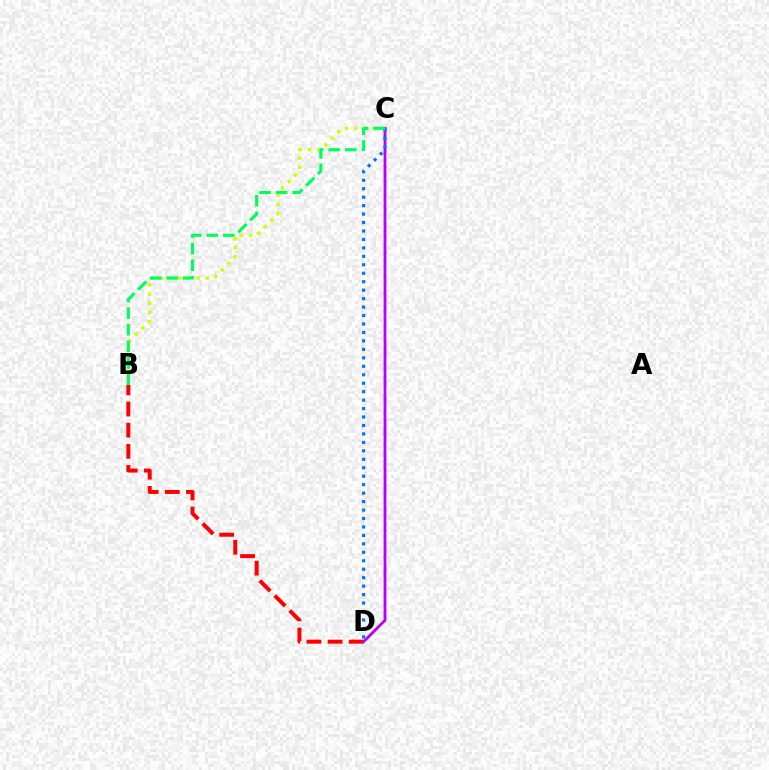{('B', 'C'): [{'color': '#d1ff00', 'line_style': 'dotted', 'thickness': 2.5}, {'color': '#00ff5c', 'line_style': 'dashed', 'thickness': 2.25}], ('B', 'D'): [{'color': '#ff0000', 'line_style': 'dashed', 'thickness': 2.87}], ('C', 'D'): [{'color': '#b900ff', 'line_style': 'solid', 'thickness': 2.02}, {'color': '#0074ff', 'line_style': 'dotted', 'thickness': 2.3}]}